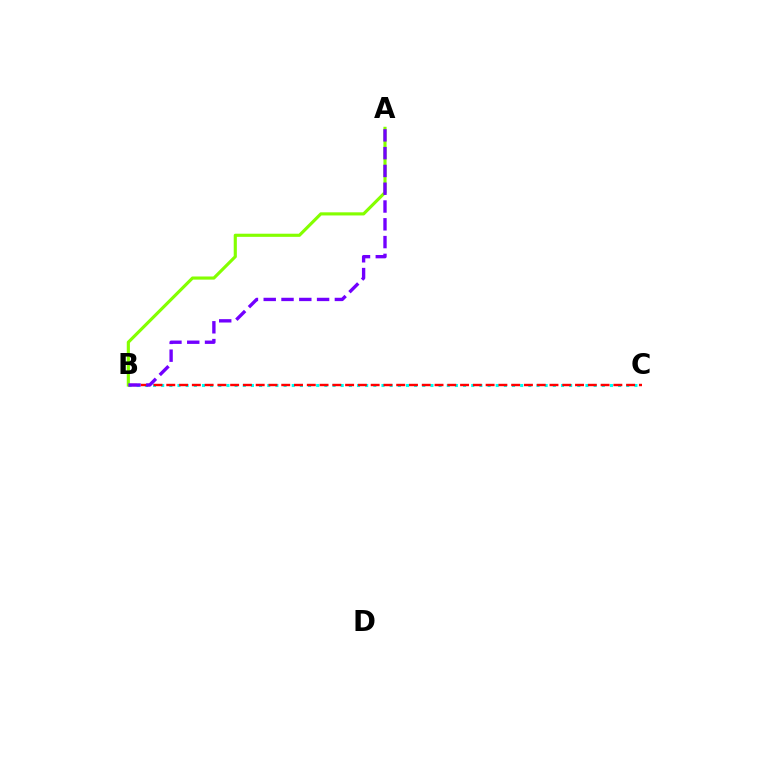{('B', 'C'): [{'color': '#00fff6', 'line_style': 'dotted', 'thickness': 2.22}, {'color': '#ff0000', 'line_style': 'dashed', 'thickness': 1.74}], ('A', 'B'): [{'color': '#84ff00', 'line_style': 'solid', 'thickness': 2.26}, {'color': '#7200ff', 'line_style': 'dashed', 'thickness': 2.42}]}